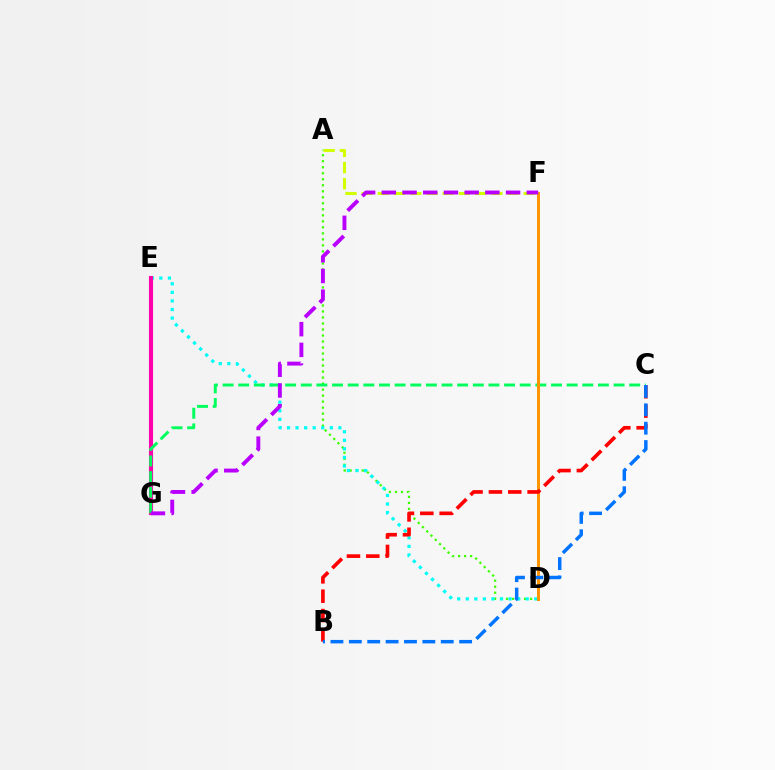{('A', 'F'): [{'color': '#d1ff00', 'line_style': 'dashed', 'thickness': 2.2}], ('A', 'D'): [{'color': '#3dff00', 'line_style': 'dotted', 'thickness': 1.63}], ('D', 'E'): [{'color': '#00fff6', 'line_style': 'dotted', 'thickness': 2.33}], ('E', 'G'): [{'color': '#2500ff', 'line_style': 'dotted', 'thickness': 1.83}, {'color': '#ff00ac', 'line_style': 'solid', 'thickness': 2.95}], ('C', 'G'): [{'color': '#00ff5c', 'line_style': 'dashed', 'thickness': 2.12}], ('D', 'F'): [{'color': '#ff9400', 'line_style': 'solid', 'thickness': 2.14}], ('B', 'C'): [{'color': '#ff0000', 'line_style': 'dashed', 'thickness': 2.63}, {'color': '#0074ff', 'line_style': 'dashed', 'thickness': 2.5}], ('F', 'G'): [{'color': '#b900ff', 'line_style': 'dashed', 'thickness': 2.81}]}